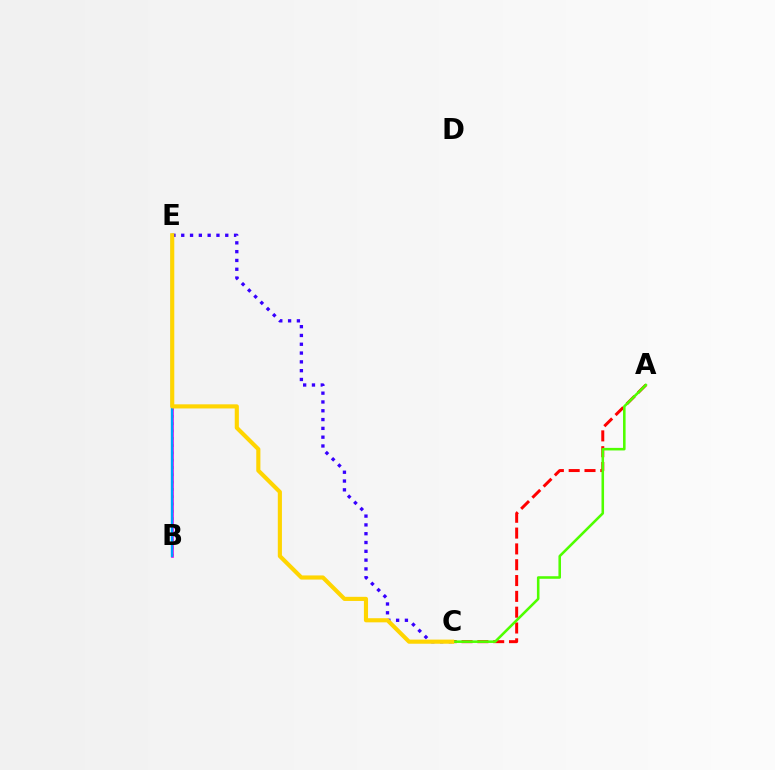{('C', 'E'): [{'color': '#3700ff', 'line_style': 'dotted', 'thickness': 2.39}, {'color': '#ffd500', 'line_style': 'solid', 'thickness': 2.97}], ('B', 'E'): [{'color': '#00ff86', 'line_style': 'dotted', 'thickness': 1.98}, {'color': '#ff00ed', 'line_style': 'solid', 'thickness': 1.94}, {'color': '#009eff', 'line_style': 'solid', 'thickness': 1.71}], ('A', 'C'): [{'color': '#ff0000', 'line_style': 'dashed', 'thickness': 2.15}, {'color': '#4fff00', 'line_style': 'solid', 'thickness': 1.85}]}